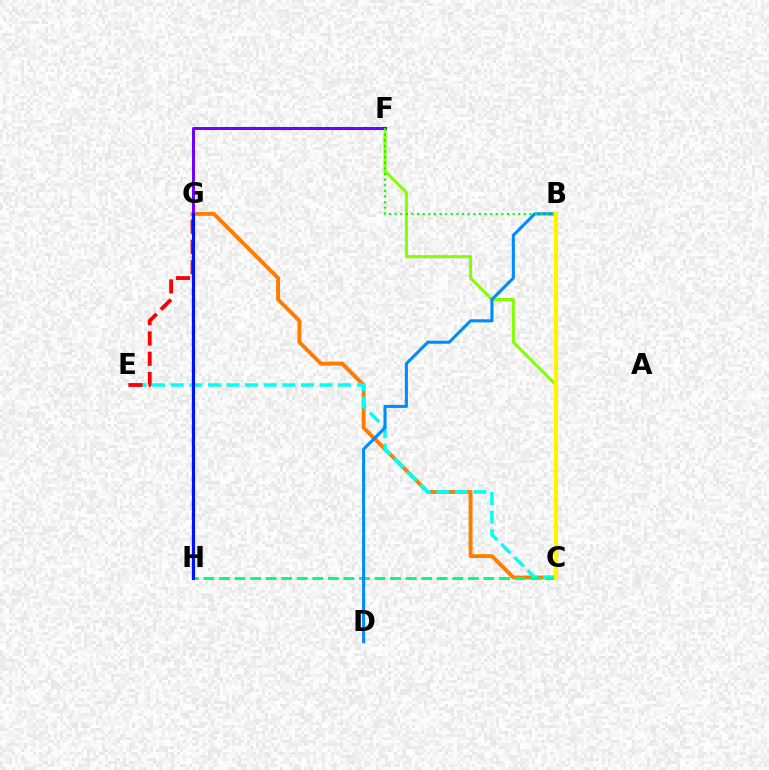{('G', 'H'): [{'color': '#ff0094', 'line_style': 'dashed', 'thickness': 1.69}, {'color': '#0010ff', 'line_style': 'solid', 'thickness': 2.26}], ('C', 'G'): [{'color': '#ff7c00', 'line_style': 'solid', 'thickness': 2.8}], ('B', 'C'): [{'color': '#ee00ff', 'line_style': 'solid', 'thickness': 2.04}, {'color': '#fcf500', 'line_style': 'solid', 'thickness': 2.98}], ('C', 'E'): [{'color': '#00fff6', 'line_style': 'dashed', 'thickness': 2.53}], ('C', 'H'): [{'color': '#00ff74', 'line_style': 'dashed', 'thickness': 2.11}], ('C', 'F'): [{'color': '#84ff00', 'line_style': 'solid', 'thickness': 2.2}], ('B', 'D'): [{'color': '#008cff', 'line_style': 'solid', 'thickness': 2.22}], ('F', 'G'): [{'color': '#7200ff', 'line_style': 'solid', 'thickness': 2.18}], ('E', 'G'): [{'color': '#ff0000', 'line_style': 'dashed', 'thickness': 2.76}], ('B', 'F'): [{'color': '#08ff00', 'line_style': 'dotted', 'thickness': 1.53}]}